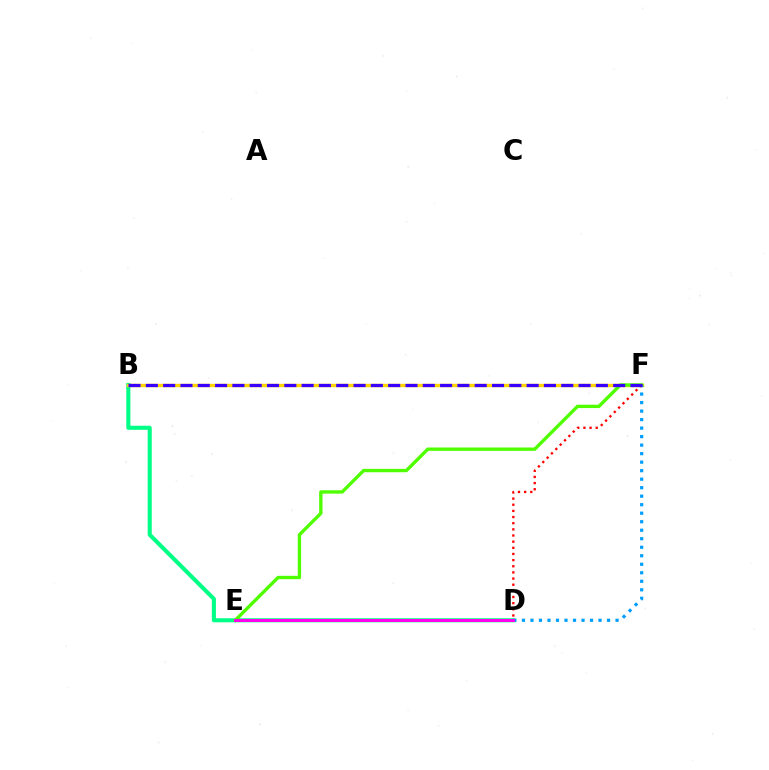{('B', 'D'): [{'color': '#00ff86', 'line_style': 'solid', 'thickness': 2.94}], ('B', 'F'): [{'color': '#ffd500', 'line_style': 'solid', 'thickness': 2.45}, {'color': '#3700ff', 'line_style': 'dashed', 'thickness': 2.35}], ('E', 'F'): [{'color': '#4fff00', 'line_style': 'solid', 'thickness': 2.41}], ('D', 'F'): [{'color': '#009eff', 'line_style': 'dotted', 'thickness': 2.31}, {'color': '#ff0000', 'line_style': 'dotted', 'thickness': 1.67}], ('D', 'E'): [{'color': '#ff00ed', 'line_style': 'solid', 'thickness': 2.17}]}